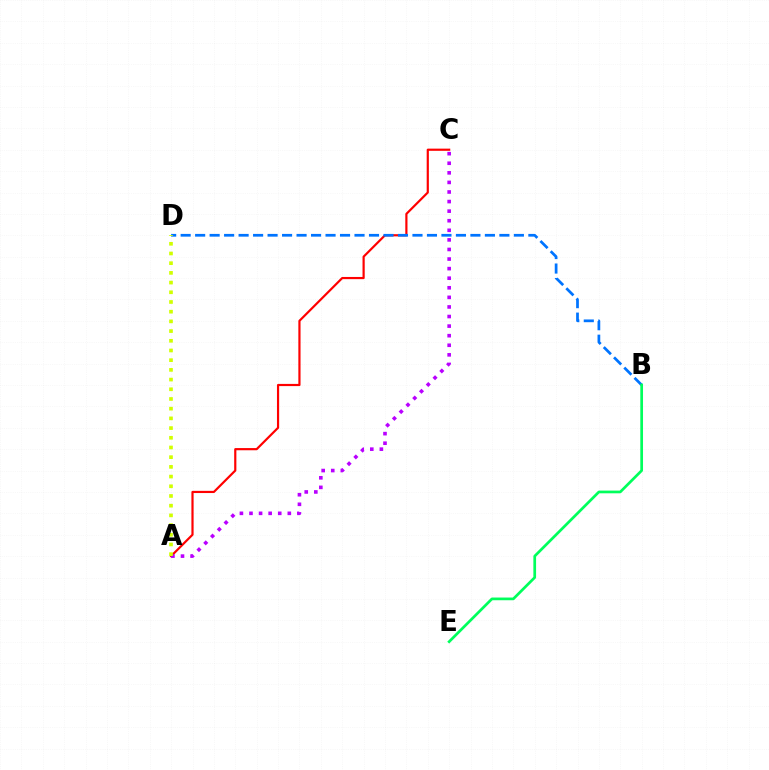{('A', 'C'): [{'color': '#ff0000', 'line_style': 'solid', 'thickness': 1.58}, {'color': '#b900ff', 'line_style': 'dotted', 'thickness': 2.6}], ('B', 'D'): [{'color': '#0074ff', 'line_style': 'dashed', 'thickness': 1.97}], ('B', 'E'): [{'color': '#00ff5c', 'line_style': 'solid', 'thickness': 1.95}], ('A', 'D'): [{'color': '#d1ff00', 'line_style': 'dotted', 'thickness': 2.64}]}